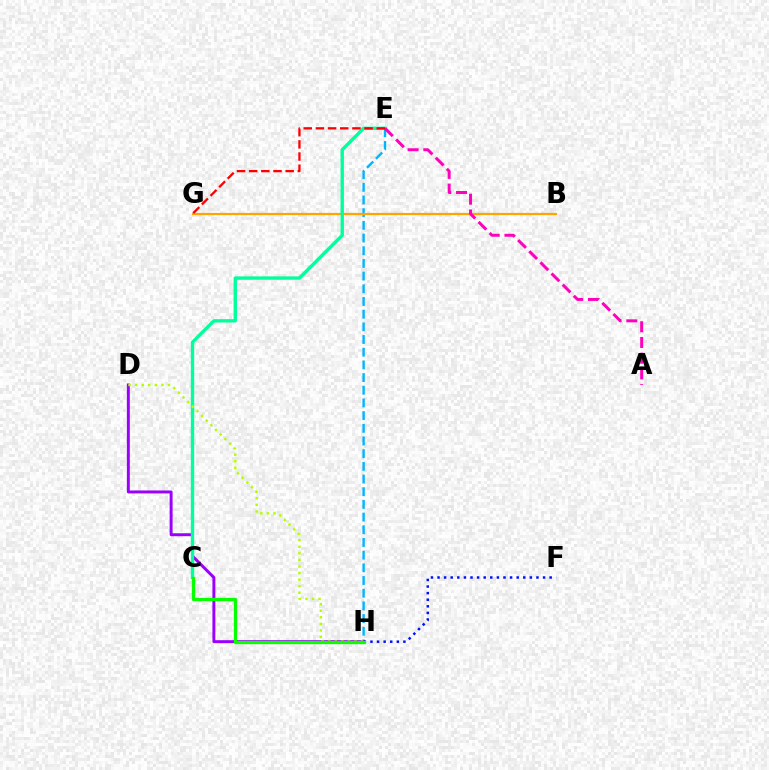{('E', 'H'): [{'color': '#00b5ff', 'line_style': 'dashed', 'thickness': 1.72}], ('B', 'G'): [{'color': '#ffa500', 'line_style': 'solid', 'thickness': 1.6}], ('D', 'H'): [{'color': '#9b00ff', 'line_style': 'solid', 'thickness': 2.13}, {'color': '#b3ff00', 'line_style': 'dotted', 'thickness': 1.78}], ('C', 'E'): [{'color': '#00ff9d', 'line_style': 'solid', 'thickness': 2.43}], ('A', 'E'): [{'color': '#ff00bd', 'line_style': 'dashed', 'thickness': 2.14}], ('E', 'G'): [{'color': '#ff0000', 'line_style': 'dashed', 'thickness': 1.65}], ('F', 'H'): [{'color': '#0010ff', 'line_style': 'dotted', 'thickness': 1.79}], ('C', 'H'): [{'color': '#08ff00', 'line_style': 'solid', 'thickness': 2.37}]}